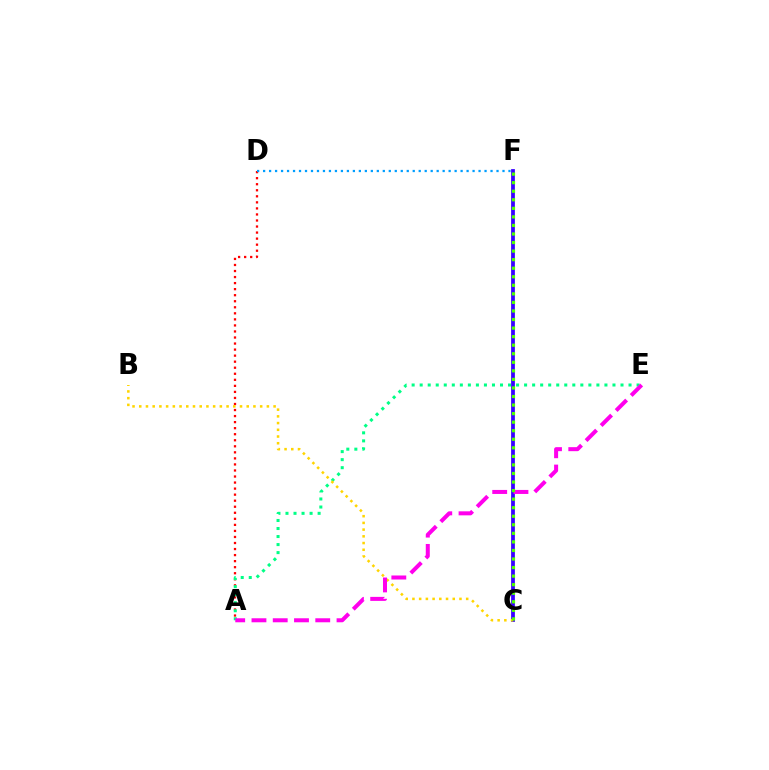{('C', 'F'): [{'color': '#3700ff', 'line_style': 'solid', 'thickness': 2.71}, {'color': '#4fff00', 'line_style': 'dotted', 'thickness': 2.32}], ('A', 'D'): [{'color': '#ff0000', 'line_style': 'dotted', 'thickness': 1.64}], ('A', 'E'): [{'color': '#00ff86', 'line_style': 'dotted', 'thickness': 2.18}, {'color': '#ff00ed', 'line_style': 'dashed', 'thickness': 2.89}], ('B', 'C'): [{'color': '#ffd500', 'line_style': 'dotted', 'thickness': 1.83}], ('D', 'F'): [{'color': '#009eff', 'line_style': 'dotted', 'thickness': 1.63}]}